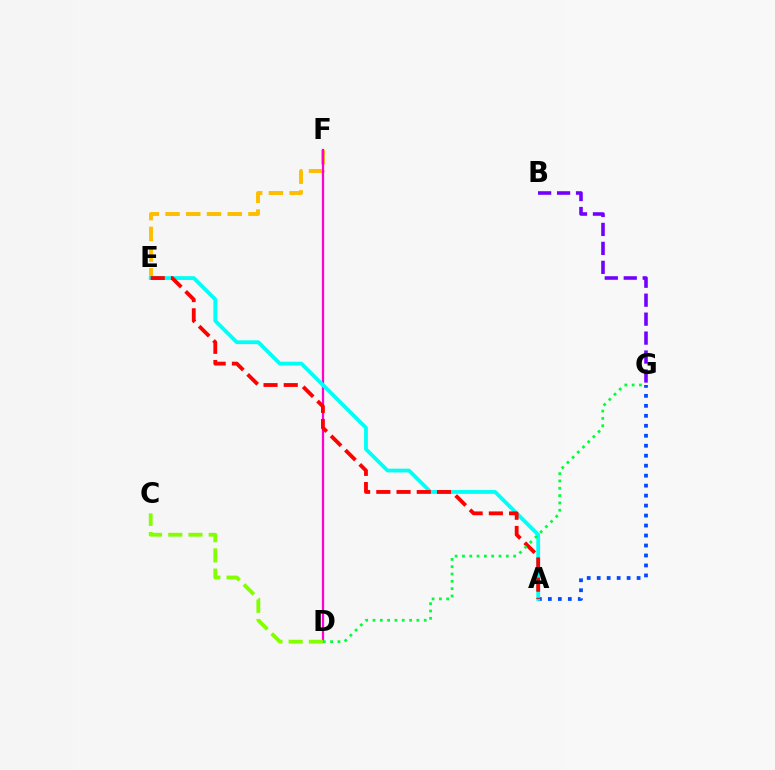{('E', 'F'): [{'color': '#ffbd00', 'line_style': 'dashed', 'thickness': 2.81}], ('A', 'G'): [{'color': '#004bff', 'line_style': 'dotted', 'thickness': 2.71}], ('D', 'F'): [{'color': '#ff00cf', 'line_style': 'solid', 'thickness': 1.63}], ('C', 'D'): [{'color': '#84ff00', 'line_style': 'dashed', 'thickness': 2.75}], ('B', 'G'): [{'color': '#7200ff', 'line_style': 'dashed', 'thickness': 2.58}], ('A', 'E'): [{'color': '#00fff6', 'line_style': 'solid', 'thickness': 2.73}, {'color': '#ff0000', 'line_style': 'dashed', 'thickness': 2.75}], ('D', 'G'): [{'color': '#00ff39', 'line_style': 'dotted', 'thickness': 1.99}]}